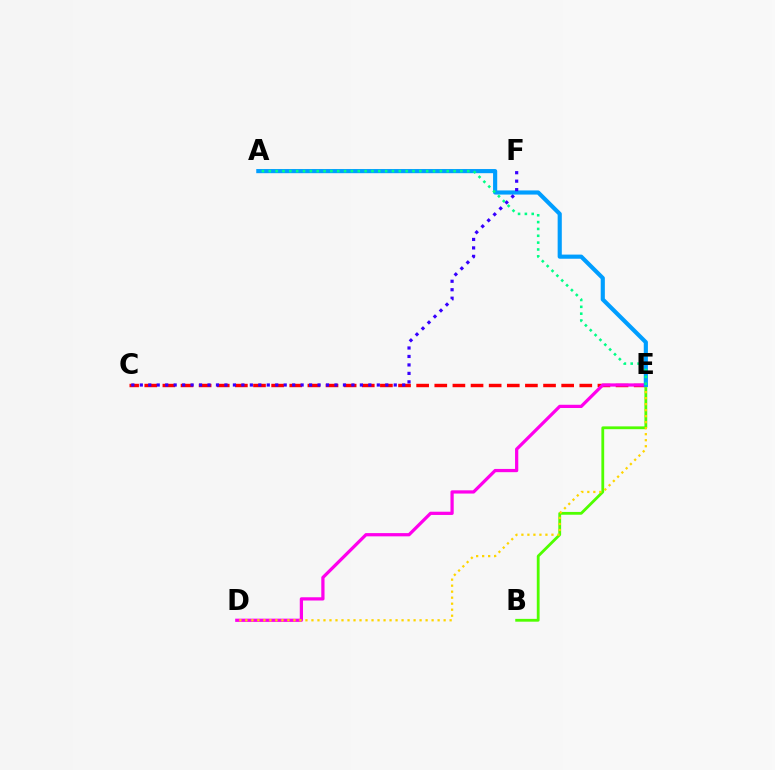{('C', 'E'): [{'color': '#ff0000', 'line_style': 'dashed', 'thickness': 2.46}], ('D', 'E'): [{'color': '#ff00ed', 'line_style': 'solid', 'thickness': 2.33}, {'color': '#ffd500', 'line_style': 'dotted', 'thickness': 1.63}], ('B', 'E'): [{'color': '#4fff00', 'line_style': 'solid', 'thickness': 2.02}], ('A', 'E'): [{'color': '#009eff', 'line_style': 'solid', 'thickness': 2.98}, {'color': '#00ff86', 'line_style': 'dotted', 'thickness': 1.86}], ('C', 'F'): [{'color': '#3700ff', 'line_style': 'dotted', 'thickness': 2.3}]}